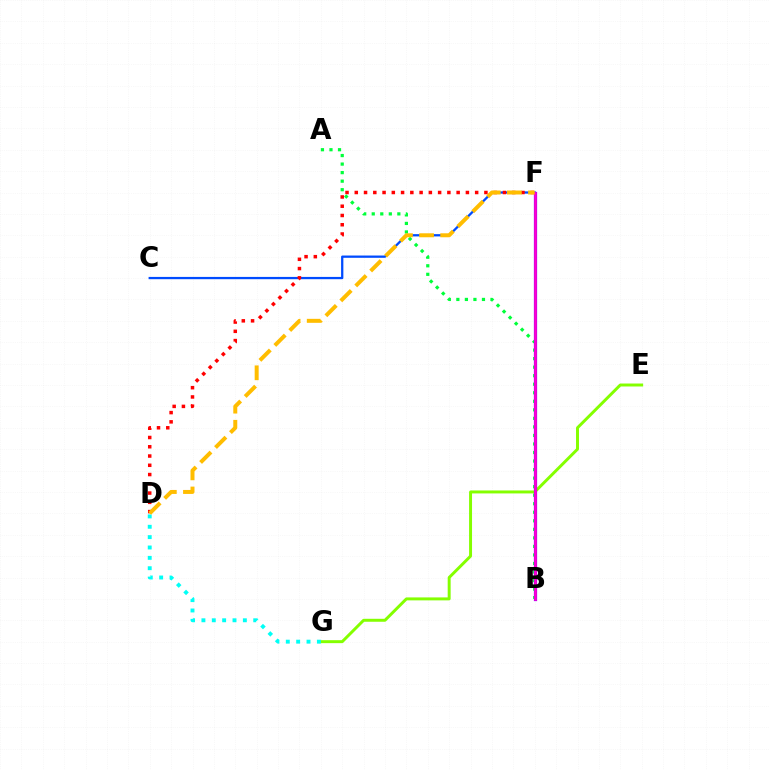{('E', 'G'): [{'color': '#84ff00', 'line_style': 'solid', 'thickness': 2.13}], ('C', 'F'): [{'color': '#004bff', 'line_style': 'solid', 'thickness': 1.64}], ('D', 'F'): [{'color': '#ff0000', 'line_style': 'dotted', 'thickness': 2.52}, {'color': '#ffbd00', 'line_style': 'dashed', 'thickness': 2.87}], ('A', 'B'): [{'color': '#00ff39', 'line_style': 'dotted', 'thickness': 2.32}], ('D', 'G'): [{'color': '#00fff6', 'line_style': 'dotted', 'thickness': 2.81}], ('B', 'F'): [{'color': '#7200ff', 'line_style': 'solid', 'thickness': 2.32}, {'color': '#ff00cf', 'line_style': 'solid', 'thickness': 1.87}]}